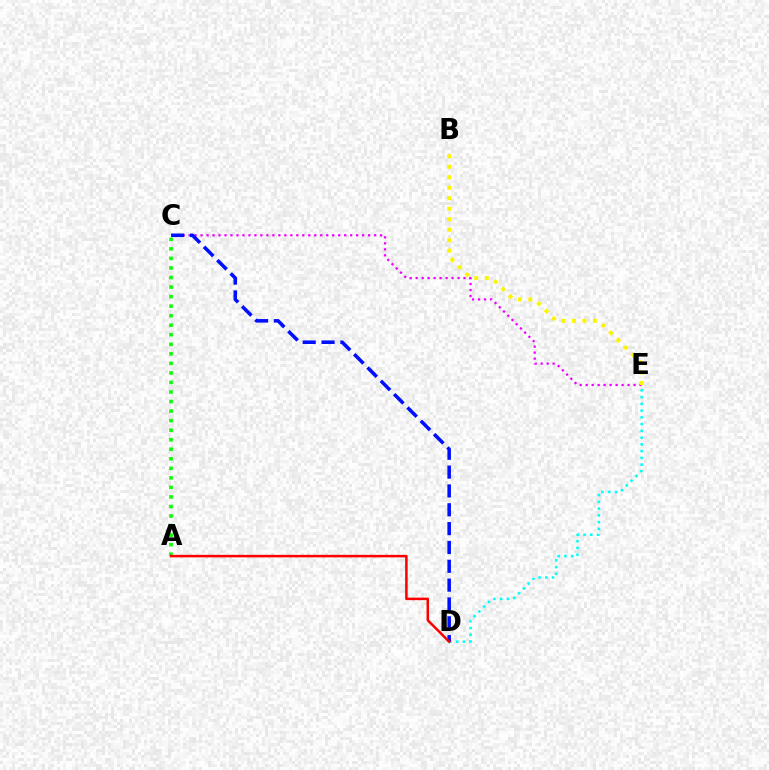{('D', 'E'): [{'color': '#00fff6', 'line_style': 'dotted', 'thickness': 1.83}], ('C', 'E'): [{'color': '#ee00ff', 'line_style': 'dotted', 'thickness': 1.63}], ('C', 'D'): [{'color': '#0010ff', 'line_style': 'dashed', 'thickness': 2.56}], ('A', 'C'): [{'color': '#08ff00', 'line_style': 'dotted', 'thickness': 2.59}], ('A', 'D'): [{'color': '#ff0000', 'line_style': 'solid', 'thickness': 1.81}], ('B', 'E'): [{'color': '#fcf500', 'line_style': 'dotted', 'thickness': 2.85}]}